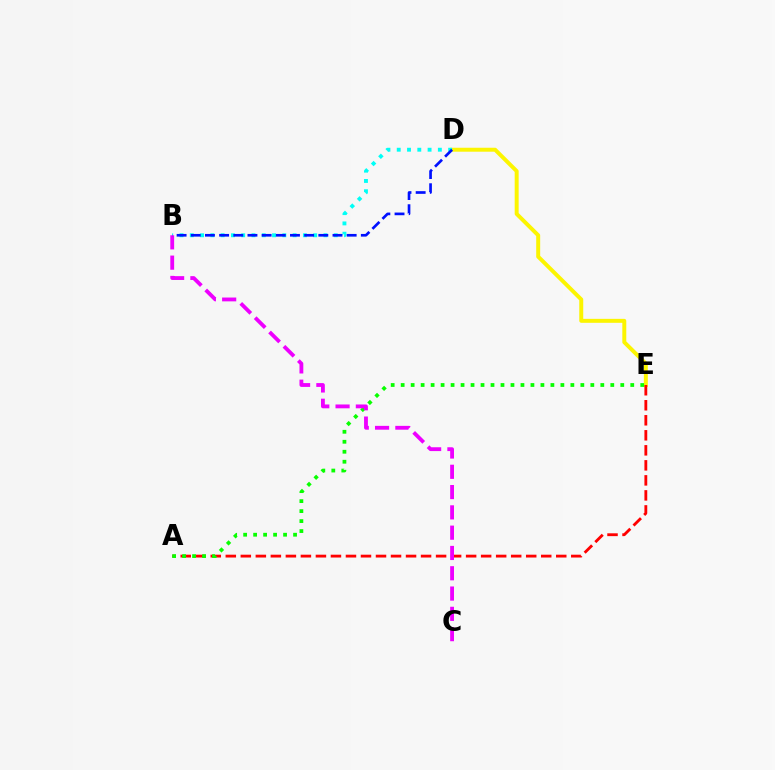{('D', 'E'): [{'color': '#fcf500', 'line_style': 'solid', 'thickness': 2.85}], ('B', 'D'): [{'color': '#00fff6', 'line_style': 'dotted', 'thickness': 2.79}, {'color': '#0010ff', 'line_style': 'dashed', 'thickness': 1.93}], ('A', 'E'): [{'color': '#ff0000', 'line_style': 'dashed', 'thickness': 2.04}, {'color': '#08ff00', 'line_style': 'dotted', 'thickness': 2.71}], ('B', 'C'): [{'color': '#ee00ff', 'line_style': 'dashed', 'thickness': 2.76}]}